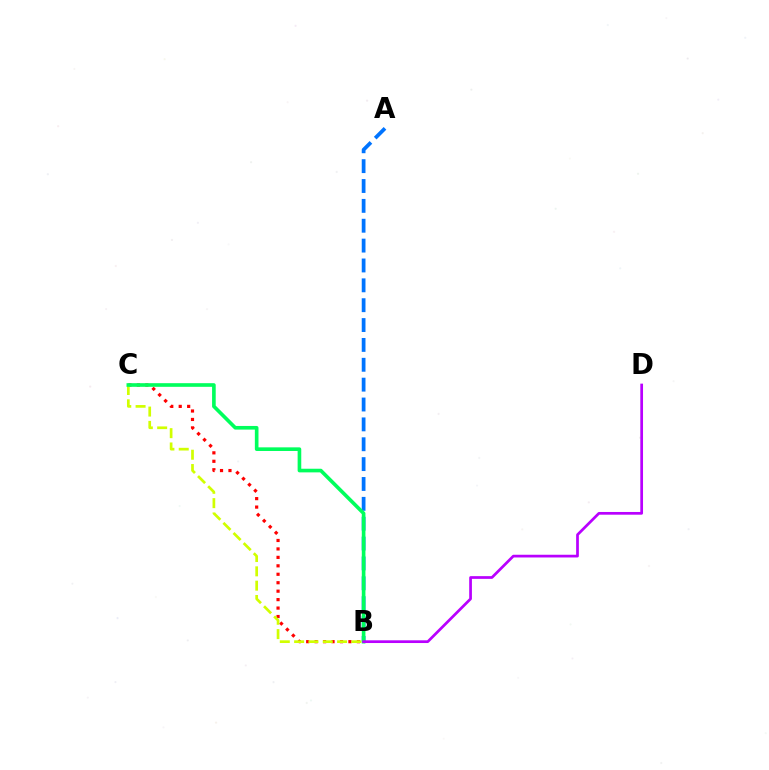{('B', 'C'): [{'color': '#ff0000', 'line_style': 'dotted', 'thickness': 2.3}, {'color': '#d1ff00', 'line_style': 'dashed', 'thickness': 1.95}, {'color': '#00ff5c', 'line_style': 'solid', 'thickness': 2.62}], ('A', 'B'): [{'color': '#0074ff', 'line_style': 'dashed', 'thickness': 2.7}], ('B', 'D'): [{'color': '#b900ff', 'line_style': 'solid', 'thickness': 1.96}]}